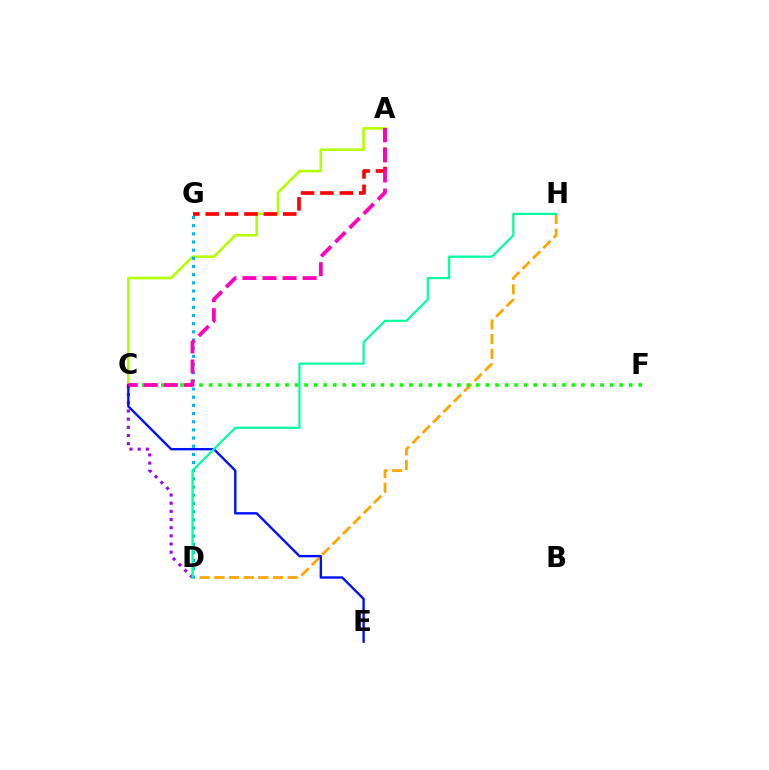{('A', 'C'): [{'color': '#b3ff00', 'line_style': 'solid', 'thickness': 1.88}, {'color': '#ff00bd', 'line_style': 'dashed', 'thickness': 2.72}], ('D', 'H'): [{'color': '#ffa500', 'line_style': 'dashed', 'thickness': 1.99}, {'color': '#00ff9d', 'line_style': 'solid', 'thickness': 1.59}], ('C', 'D'): [{'color': '#9b00ff', 'line_style': 'dotted', 'thickness': 2.22}], ('D', 'G'): [{'color': '#00b5ff', 'line_style': 'dotted', 'thickness': 2.22}], ('C', 'F'): [{'color': '#08ff00', 'line_style': 'dotted', 'thickness': 2.59}], ('C', 'E'): [{'color': '#0010ff', 'line_style': 'solid', 'thickness': 1.72}], ('A', 'G'): [{'color': '#ff0000', 'line_style': 'dashed', 'thickness': 2.63}]}